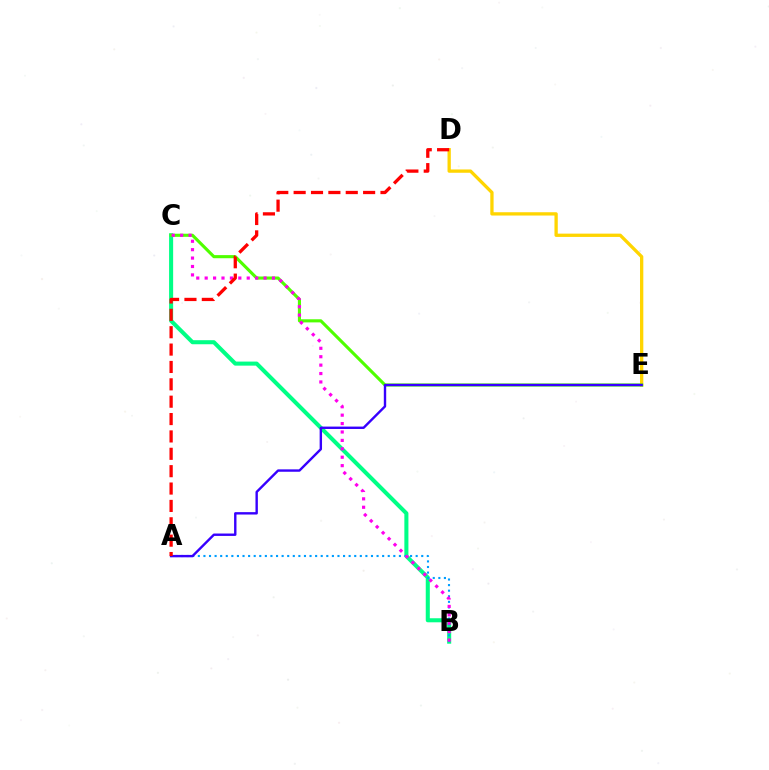{('D', 'E'): [{'color': '#ffd500', 'line_style': 'solid', 'thickness': 2.38}], ('B', 'C'): [{'color': '#00ff86', 'line_style': 'solid', 'thickness': 2.92}, {'color': '#ff00ed', 'line_style': 'dotted', 'thickness': 2.29}], ('C', 'E'): [{'color': '#4fff00', 'line_style': 'solid', 'thickness': 2.24}], ('A', 'B'): [{'color': '#009eff', 'line_style': 'dotted', 'thickness': 1.52}], ('A', 'E'): [{'color': '#3700ff', 'line_style': 'solid', 'thickness': 1.72}], ('A', 'D'): [{'color': '#ff0000', 'line_style': 'dashed', 'thickness': 2.36}]}